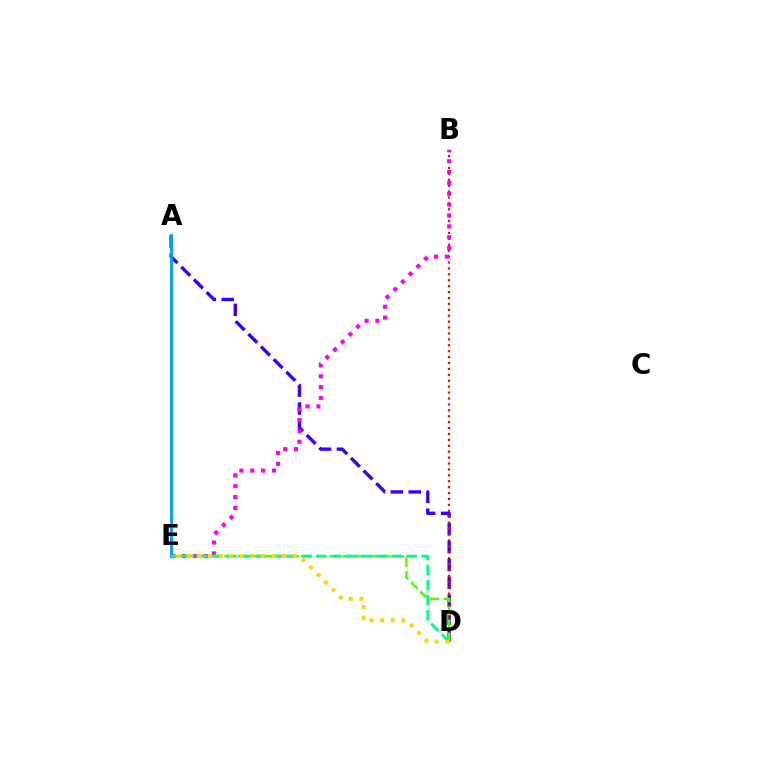{('A', 'D'): [{'color': '#3700ff', 'line_style': 'dashed', 'thickness': 2.43}], ('B', 'D'): [{'color': '#ff0000', 'line_style': 'dotted', 'thickness': 1.61}], ('B', 'E'): [{'color': '#ff00ed', 'line_style': 'dotted', 'thickness': 2.95}], ('A', 'E'): [{'color': '#009eff', 'line_style': 'solid', 'thickness': 2.05}], ('D', 'E'): [{'color': '#4fff00', 'line_style': 'dashed', 'thickness': 1.78}, {'color': '#00ff86', 'line_style': 'dashed', 'thickness': 2.04}, {'color': '#ffd500', 'line_style': 'dotted', 'thickness': 2.87}]}